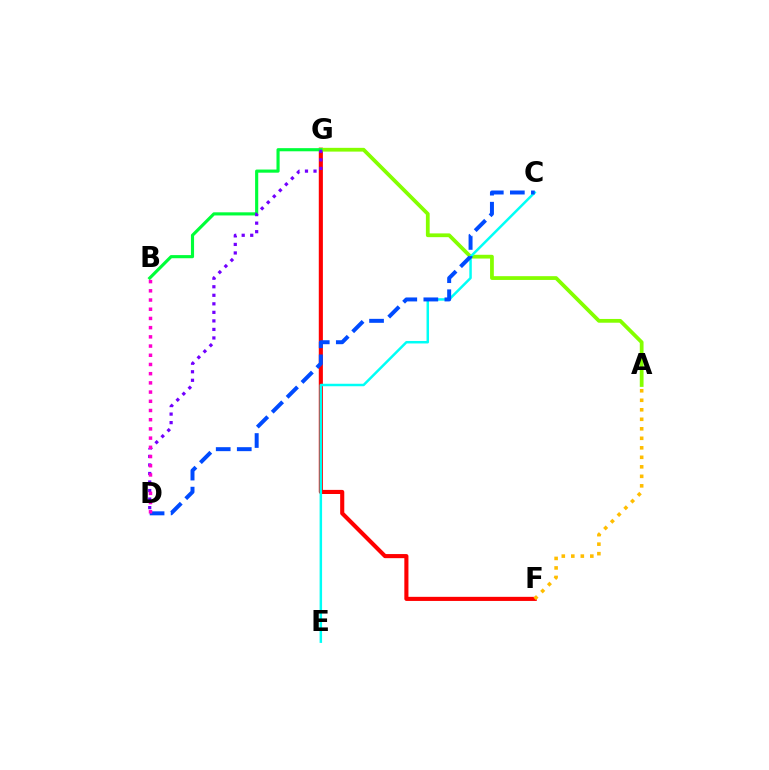{('F', 'G'): [{'color': '#ff0000', 'line_style': 'solid', 'thickness': 2.96}], ('A', 'G'): [{'color': '#84ff00', 'line_style': 'solid', 'thickness': 2.71}], ('C', 'E'): [{'color': '#00fff6', 'line_style': 'solid', 'thickness': 1.79}], ('C', 'D'): [{'color': '#004bff', 'line_style': 'dashed', 'thickness': 2.86}], ('A', 'F'): [{'color': '#ffbd00', 'line_style': 'dotted', 'thickness': 2.58}], ('B', 'G'): [{'color': '#00ff39', 'line_style': 'solid', 'thickness': 2.26}], ('D', 'G'): [{'color': '#7200ff', 'line_style': 'dotted', 'thickness': 2.32}], ('B', 'D'): [{'color': '#ff00cf', 'line_style': 'dotted', 'thickness': 2.5}]}